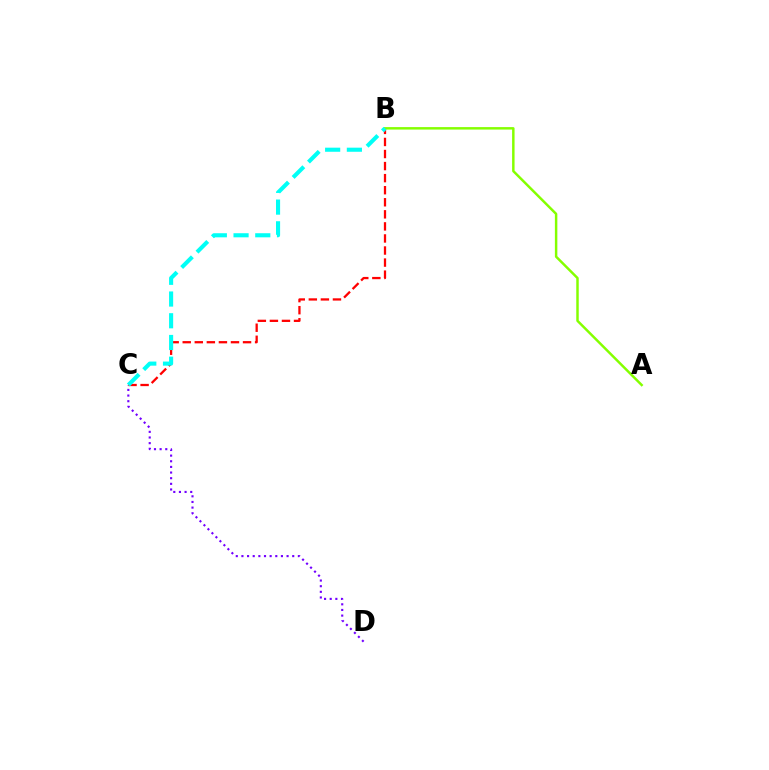{('C', 'D'): [{'color': '#7200ff', 'line_style': 'dotted', 'thickness': 1.53}], ('B', 'C'): [{'color': '#ff0000', 'line_style': 'dashed', 'thickness': 1.64}, {'color': '#00fff6', 'line_style': 'dashed', 'thickness': 2.95}], ('A', 'B'): [{'color': '#84ff00', 'line_style': 'solid', 'thickness': 1.77}]}